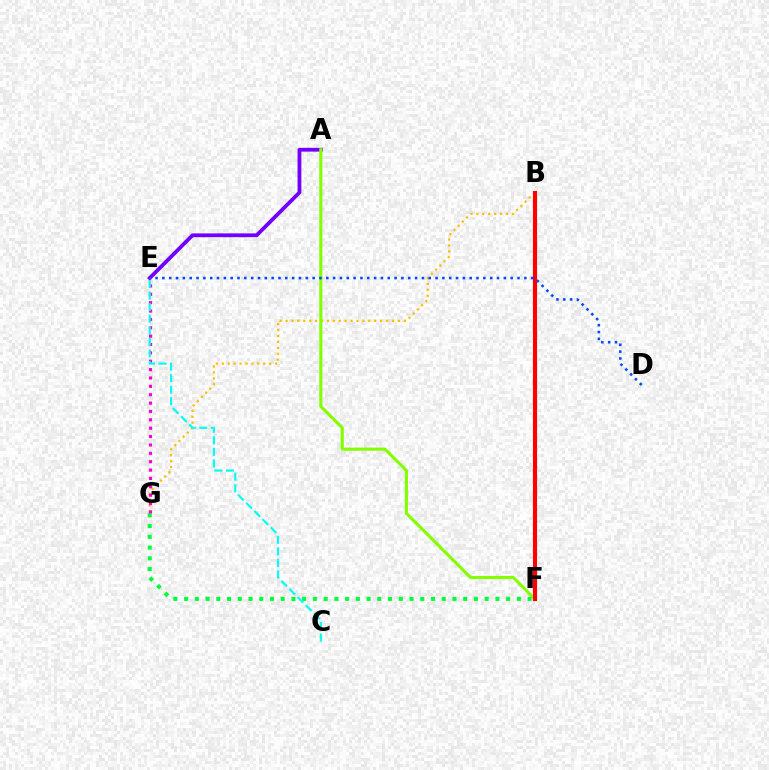{('B', 'G'): [{'color': '#ffbd00', 'line_style': 'dotted', 'thickness': 1.61}], ('A', 'E'): [{'color': '#7200ff', 'line_style': 'solid', 'thickness': 2.73}], ('A', 'F'): [{'color': '#84ff00', 'line_style': 'solid', 'thickness': 2.25}], ('B', 'F'): [{'color': '#ff0000', 'line_style': 'solid', 'thickness': 2.97}], ('D', 'E'): [{'color': '#004bff', 'line_style': 'dotted', 'thickness': 1.86}], ('F', 'G'): [{'color': '#00ff39', 'line_style': 'dotted', 'thickness': 2.92}], ('E', 'G'): [{'color': '#ff00cf', 'line_style': 'dotted', 'thickness': 2.27}], ('C', 'E'): [{'color': '#00fff6', 'line_style': 'dashed', 'thickness': 1.57}]}